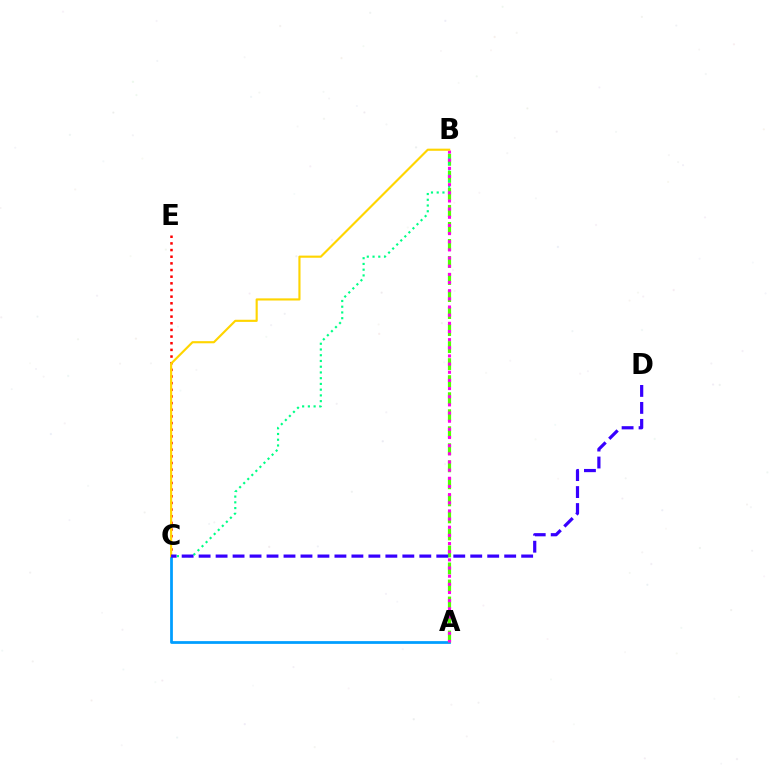{('A', 'C'): [{'color': '#009eff', 'line_style': 'solid', 'thickness': 1.99}], ('A', 'B'): [{'color': '#4fff00', 'line_style': 'dashed', 'thickness': 2.31}, {'color': '#ff00ed', 'line_style': 'dotted', 'thickness': 2.22}], ('C', 'E'): [{'color': '#ff0000', 'line_style': 'dotted', 'thickness': 1.81}], ('B', 'C'): [{'color': '#00ff86', 'line_style': 'dotted', 'thickness': 1.56}, {'color': '#ffd500', 'line_style': 'solid', 'thickness': 1.54}], ('C', 'D'): [{'color': '#3700ff', 'line_style': 'dashed', 'thickness': 2.31}]}